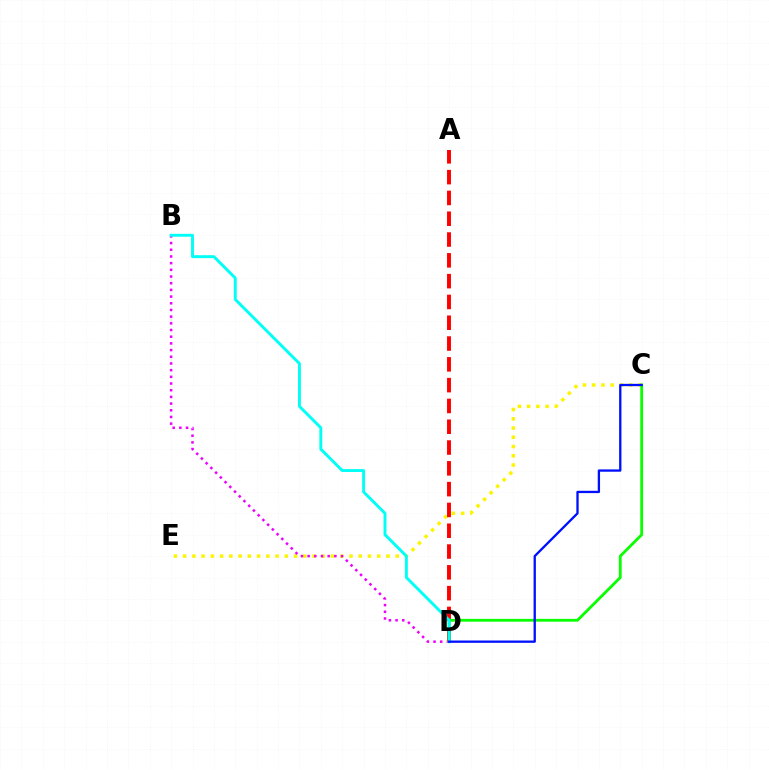{('C', 'E'): [{'color': '#fcf500', 'line_style': 'dotted', 'thickness': 2.51}], ('B', 'D'): [{'color': '#ee00ff', 'line_style': 'dotted', 'thickness': 1.82}, {'color': '#00fff6', 'line_style': 'solid', 'thickness': 2.1}], ('A', 'D'): [{'color': '#ff0000', 'line_style': 'dashed', 'thickness': 2.83}], ('C', 'D'): [{'color': '#08ff00', 'line_style': 'solid', 'thickness': 2.01}, {'color': '#0010ff', 'line_style': 'solid', 'thickness': 1.66}]}